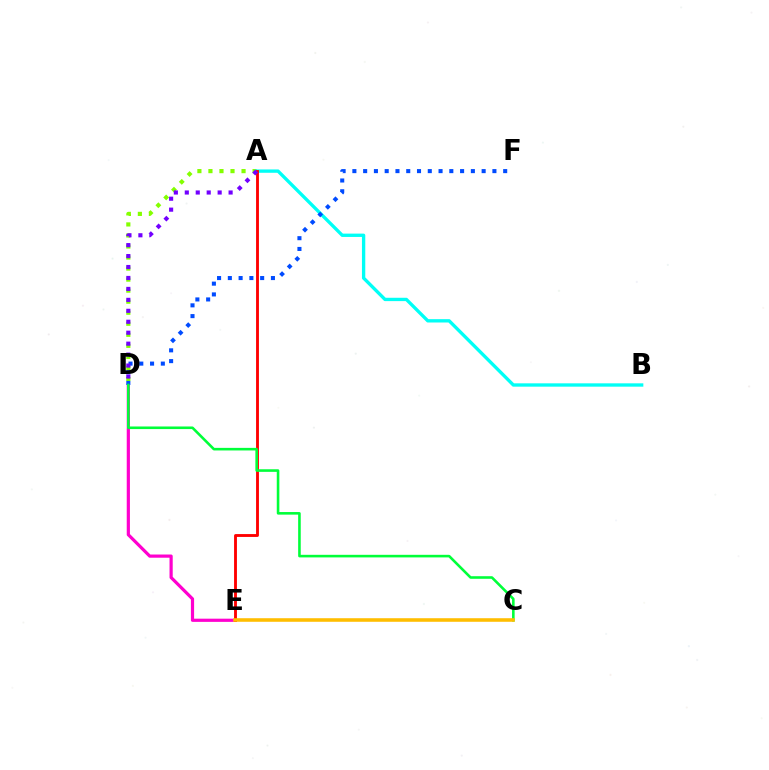{('A', 'D'): [{'color': '#84ff00', 'line_style': 'dotted', 'thickness': 3.0}, {'color': '#7200ff', 'line_style': 'dotted', 'thickness': 2.98}], ('D', 'E'): [{'color': '#ff00cf', 'line_style': 'solid', 'thickness': 2.3}], ('A', 'B'): [{'color': '#00fff6', 'line_style': 'solid', 'thickness': 2.4}], ('A', 'E'): [{'color': '#ff0000', 'line_style': 'solid', 'thickness': 2.06}], ('D', 'F'): [{'color': '#004bff', 'line_style': 'dotted', 'thickness': 2.93}], ('C', 'D'): [{'color': '#00ff39', 'line_style': 'solid', 'thickness': 1.87}], ('C', 'E'): [{'color': '#ffbd00', 'line_style': 'solid', 'thickness': 2.57}]}